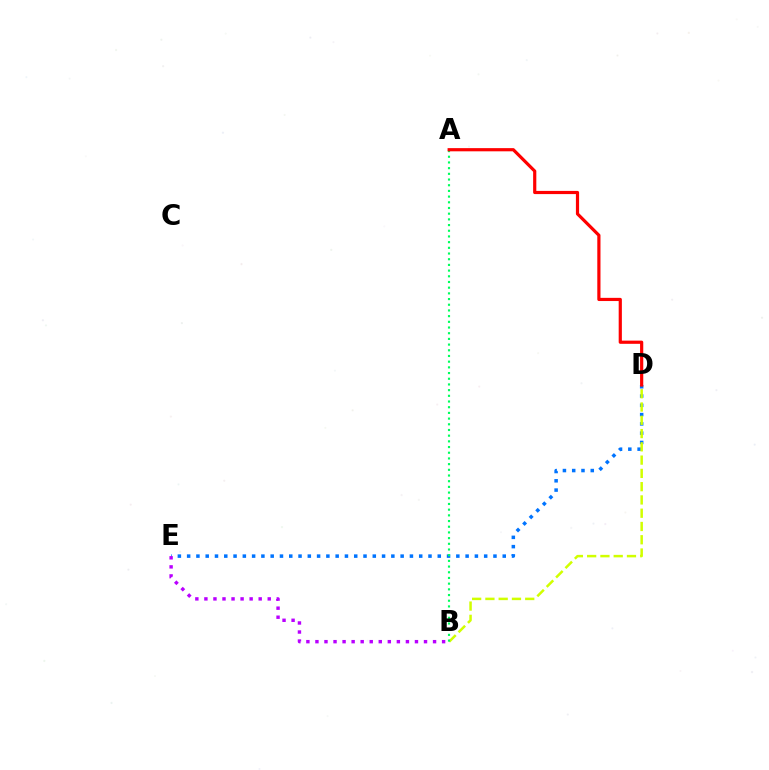{('D', 'E'): [{'color': '#0074ff', 'line_style': 'dotted', 'thickness': 2.52}], ('B', 'D'): [{'color': '#d1ff00', 'line_style': 'dashed', 'thickness': 1.8}], ('A', 'B'): [{'color': '#00ff5c', 'line_style': 'dotted', 'thickness': 1.55}], ('B', 'E'): [{'color': '#b900ff', 'line_style': 'dotted', 'thickness': 2.46}], ('A', 'D'): [{'color': '#ff0000', 'line_style': 'solid', 'thickness': 2.3}]}